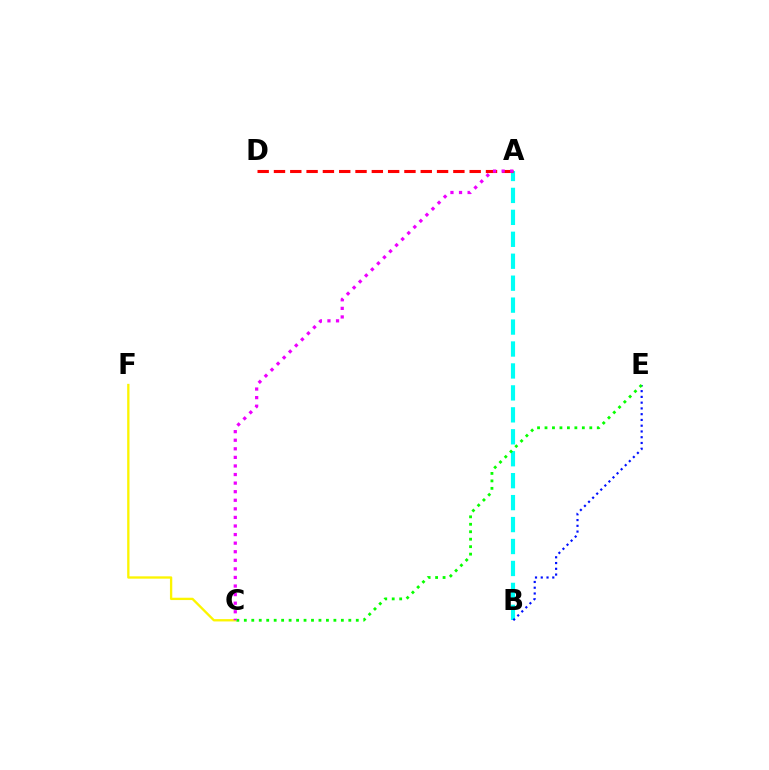{('A', 'B'): [{'color': '#00fff6', 'line_style': 'dashed', 'thickness': 2.98}], ('C', 'F'): [{'color': '#fcf500', 'line_style': 'solid', 'thickness': 1.68}], ('A', 'D'): [{'color': '#ff0000', 'line_style': 'dashed', 'thickness': 2.22}], ('B', 'E'): [{'color': '#0010ff', 'line_style': 'dotted', 'thickness': 1.56}], ('C', 'E'): [{'color': '#08ff00', 'line_style': 'dotted', 'thickness': 2.03}], ('A', 'C'): [{'color': '#ee00ff', 'line_style': 'dotted', 'thickness': 2.33}]}